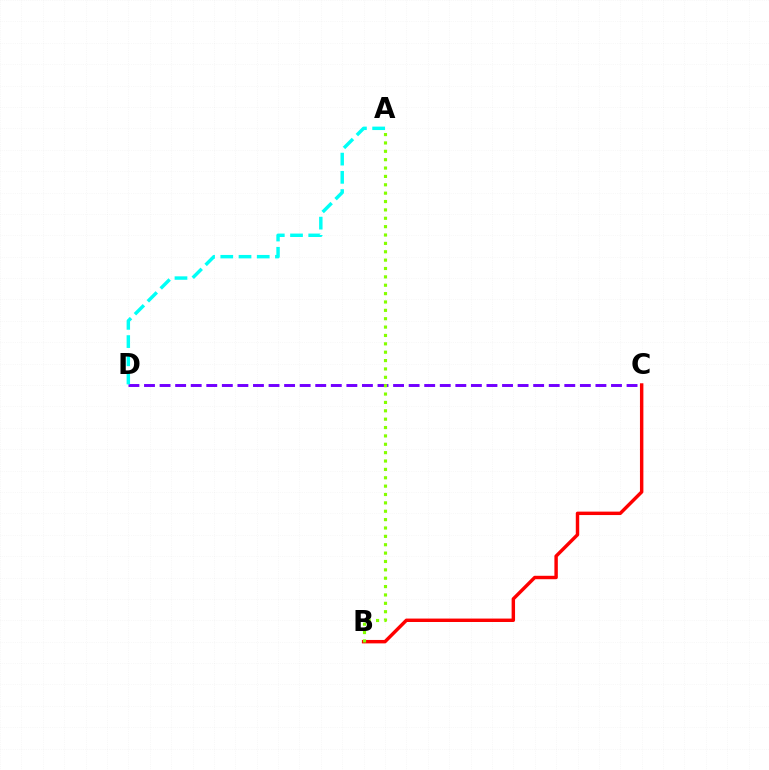{('C', 'D'): [{'color': '#7200ff', 'line_style': 'dashed', 'thickness': 2.11}], ('B', 'C'): [{'color': '#ff0000', 'line_style': 'solid', 'thickness': 2.47}], ('A', 'B'): [{'color': '#84ff00', 'line_style': 'dotted', 'thickness': 2.27}], ('A', 'D'): [{'color': '#00fff6', 'line_style': 'dashed', 'thickness': 2.48}]}